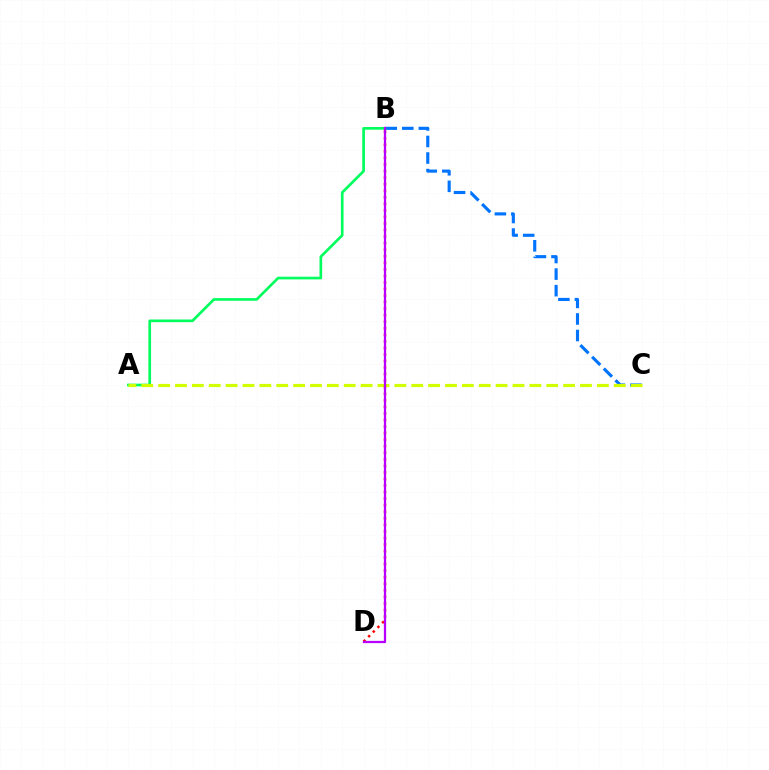{('B', 'C'): [{'color': '#0074ff', 'line_style': 'dashed', 'thickness': 2.25}], ('B', 'D'): [{'color': '#ff0000', 'line_style': 'dotted', 'thickness': 1.78}, {'color': '#b900ff', 'line_style': 'solid', 'thickness': 1.62}], ('A', 'B'): [{'color': '#00ff5c', 'line_style': 'solid', 'thickness': 1.92}], ('A', 'C'): [{'color': '#d1ff00', 'line_style': 'dashed', 'thickness': 2.29}]}